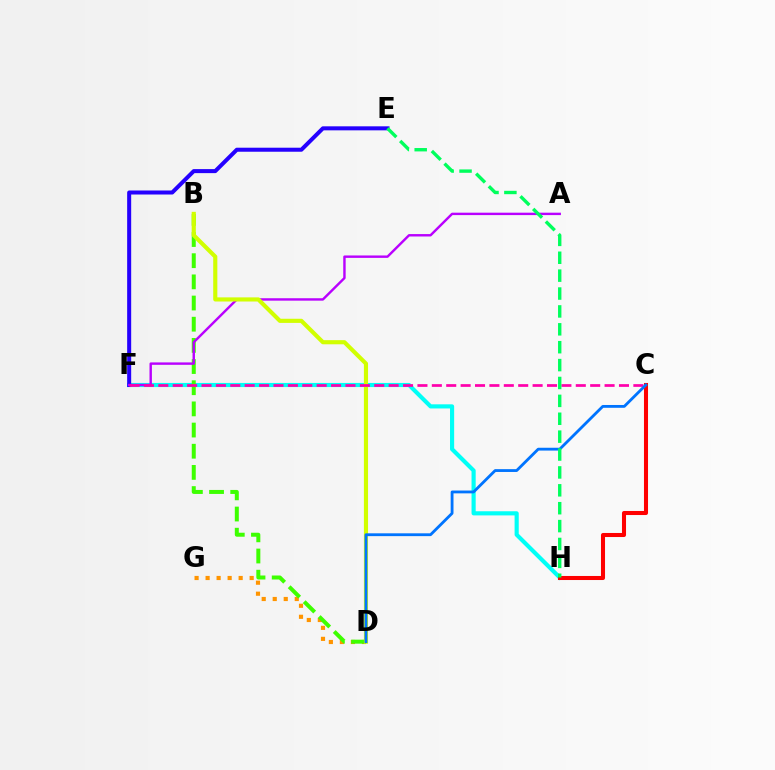{('F', 'H'): [{'color': '#00fff6', 'line_style': 'solid', 'thickness': 2.98}], ('D', 'G'): [{'color': '#ff9400', 'line_style': 'dotted', 'thickness': 2.99}], ('B', 'D'): [{'color': '#3dff00', 'line_style': 'dashed', 'thickness': 2.88}, {'color': '#d1ff00', 'line_style': 'solid', 'thickness': 2.97}], ('E', 'F'): [{'color': '#2500ff', 'line_style': 'solid', 'thickness': 2.9}], ('A', 'F'): [{'color': '#b900ff', 'line_style': 'solid', 'thickness': 1.74}], ('C', 'F'): [{'color': '#ff00ac', 'line_style': 'dashed', 'thickness': 1.96}], ('C', 'H'): [{'color': '#ff0000', 'line_style': 'solid', 'thickness': 2.92}], ('C', 'D'): [{'color': '#0074ff', 'line_style': 'solid', 'thickness': 2.03}], ('E', 'H'): [{'color': '#00ff5c', 'line_style': 'dashed', 'thickness': 2.43}]}